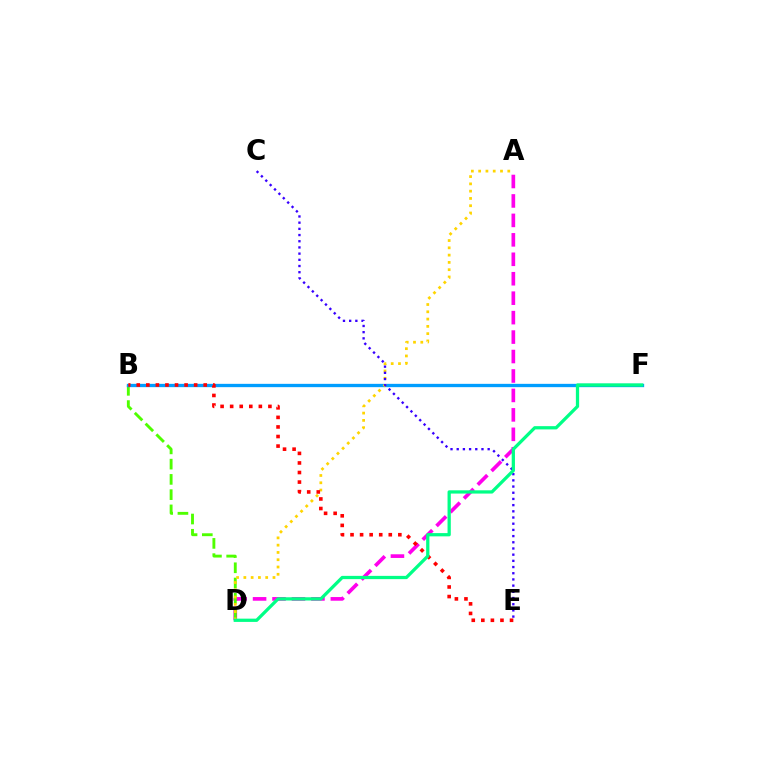{('A', 'D'): [{'color': '#ff00ed', 'line_style': 'dashed', 'thickness': 2.64}, {'color': '#ffd500', 'line_style': 'dotted', 'thickness': 1.98}], ('B', 'D'): [{'color': '#4fff00', 'line_style': 'dashed', 'thickness': 2.07}], ('B', 'F'): [{'color': '#009eff', 'line_style': 'solid', 'thickness': 2.39}], ('B', 'E'): [{'color': '#ff0000', 'line_style': 'dotted', 'thickness': 2.6}], ('C', 'E'): [{'color': '#3700ff', 'line_style': 'dotted', 'thickness': 1.68}], ('D', 'F'): [{'color': '#00ff86', 'line_style': 'solid', 'thickness': 2.34}]}